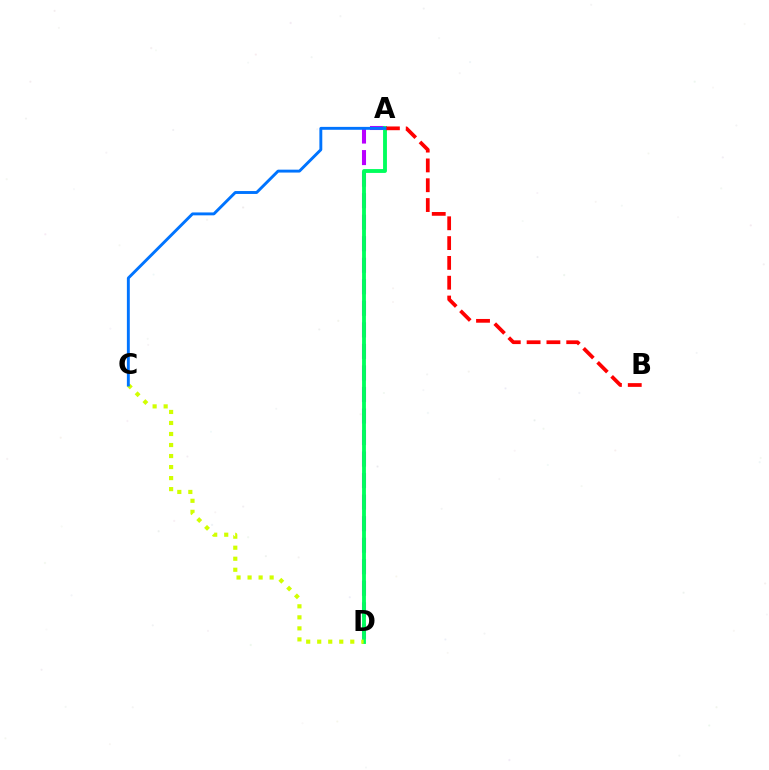{('A', 'D'): [{'color': '#b900ff', 'line_style': 'dashed', 'thickness': 2.93}, {'color': '#00ff5c', 'line_style': 'solid', 'thickness': 2.77}], ('A', 'B'): [{'color': '#ff0000', 'line_style': 'dashed', 'thickness': 2.69}], ('C', 'D'): [{'color': '#d1ff00', 'line_style': 'dotted', 'thickness': 3.0}], ('A', 'C'): [{'color': '#0074ff', 'line_style': 'solid', 'thickness': 2.09}]}